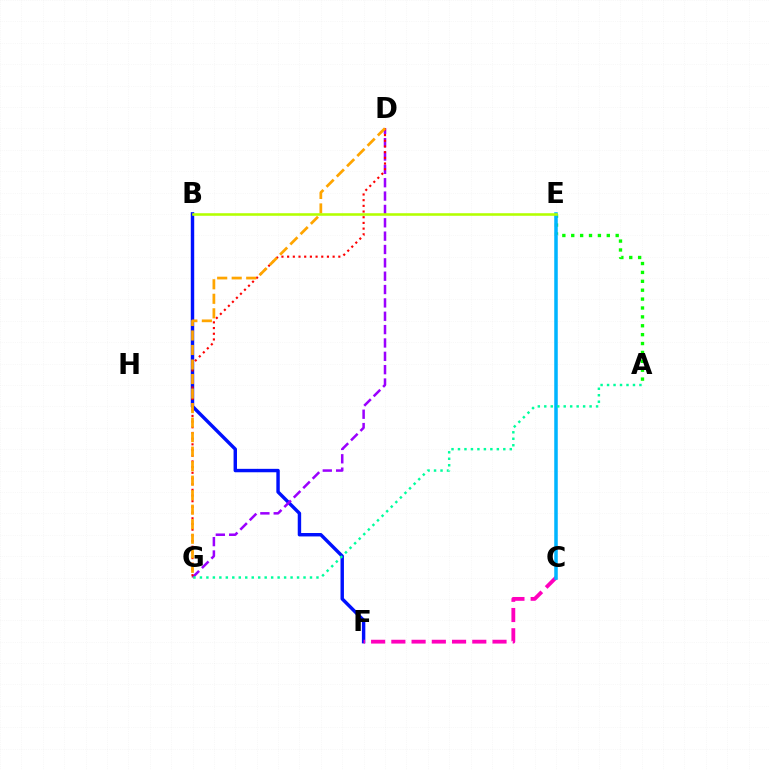{('B', 'F'): [{'color': '#0010ff', 'line_style': 'solid', 'thickness': 2.47}], ('D', 'G'): [{'color': '#9b00ff', 'line_style': 'dashed', 'thickness': 1.81}, {'color': '#ff0000', 'line_style': 'dotted', 'thickness': 1.55}, {'color': '#ffa500', 'line_style': 'dashed', 'thickness': 1.97}], ('A', 'E'): [{'color': '#08ff00', 'line_style': 'dotted', 'thickness': 2.42}], ('C', 'F'): [{'color': '#ff00bd', 'line_style': 'dashed', 'thickness': 2.75}], ('C', 'E'): [{'color': '#00b5ff', 'line_style': 'solid', 'thickness': 2.54}], ('A', 'G'): [{'color': '#00ff9d', 'line_style': 'dotted', 'thickness': 1.76}], ('B', 'E'): [{'color': '#b3ff00', 'line_style': 'solid', 'thickness': 1.85}]}